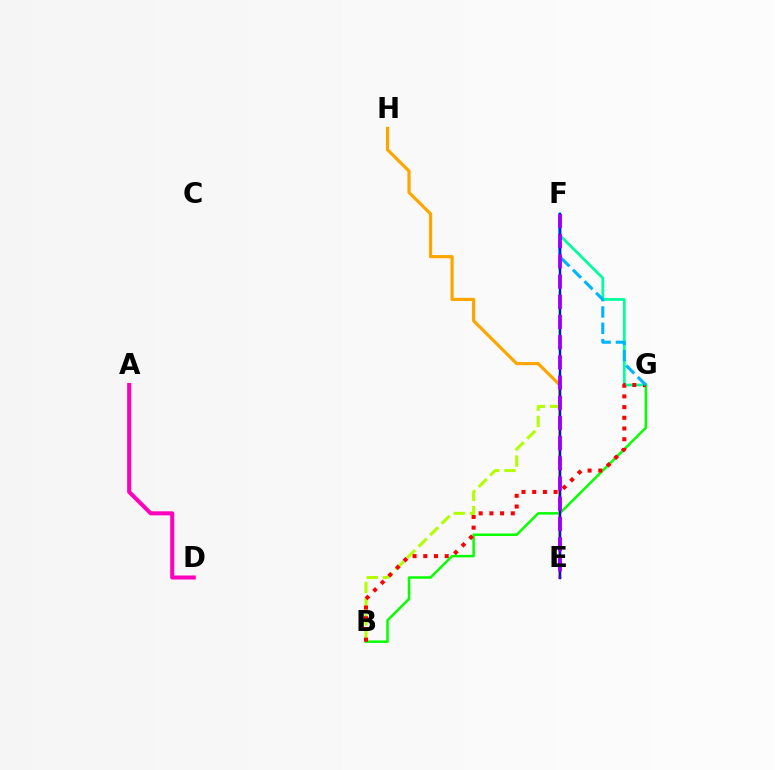{('B', 'F'): [{'color': '#b3ff00', 'line_style': 'dashed', 'thickness': 2.2}], ('F', 'G'): [{'color': '#00ff9d', 'line_style': 'solid', 'thickness': 1.98}, {'color': '#00b5ff', 'line_style': 'dashed', 'thickness': 2.22}], ('B', 'G'): [{'color': '#08ff00', 'line_style': 'solid', 'thickness': 1.8}, {'color': '#ff0000', 'line_style': 'dotted', 'thickness': 2.91}], ('E', 'H'): [{'color': '#ffa500', 'line_style': 'solid', 'thickness': 2.29}], ('A', 'D'): [{'color': '#ff00bd', 'line_style': 'solid', 'thickness': 2.91}], ('E', 'F'): [{'color': '#0010ff', 'line_style': 'solid', 'thickness': 1.71}, {'color': '#9b00ff', 'line_style': 'dashed', 'thickness': 2.74}]}